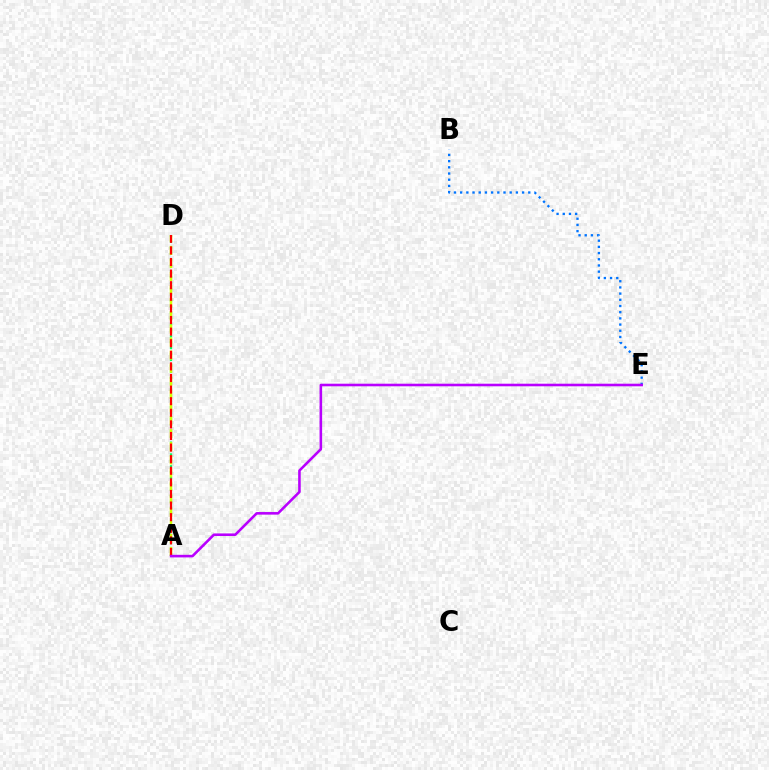{('A', 'D'): [{'color': '#00ff5c', 'line_style': 'dotted', 'thickness': 1.61}, {'color': '#d1ff00', 'line_style': 'dashed', 'thickness': 1.78}, {'color': '#ff0000', 'line_style': 'dashed', 'thickness': 1.58}], ('B', 'E'): [{'color': '#0074ff', 'line_style': 'dotted', 'thickness': 1.68}], ('A', 'E'): [{'color': '#b900ff', 'line_style': 'solid', 'thickness': 1.86}]}